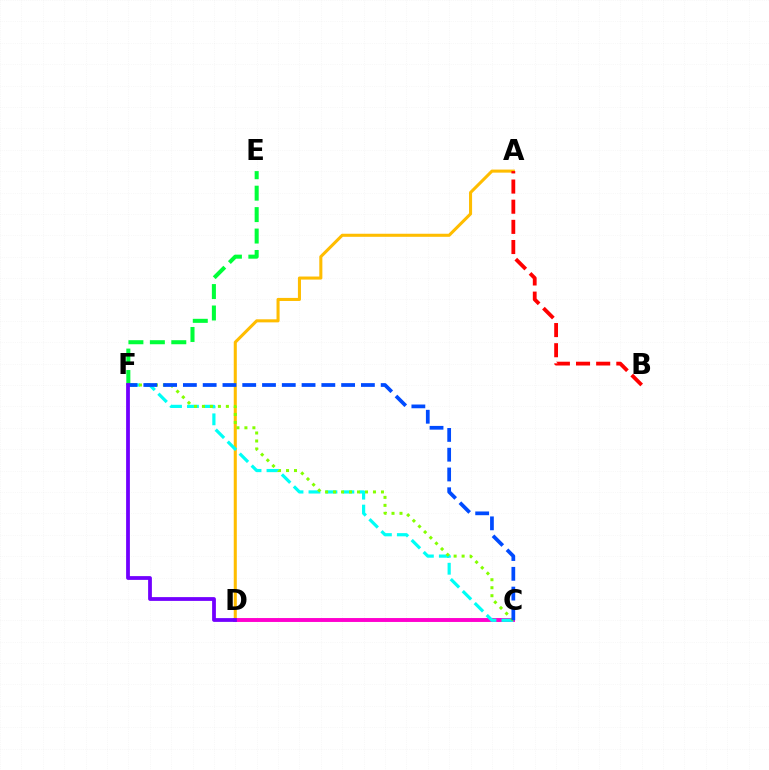{('A', 'D'): [{'color': '#ffbd00', 'line_style': 'solid', 'thickness': 2.21}], ('E', 'F'): [{'color': '#00ff39', 'line_style': 'dashed', 'thickness': 2.91}], ('C', 'D'): [{'color': '#ff00cf', 'line_style': 'solid', 'thickness': 2.81}], ('C', 'F'): [{'color': '#00fff6', 'line_style': 'dashed', 'thickness': 2.3}, {'color': '#84ff00', 'line_style': 'dotted', 'thickness': 2.17}, {'color': '#004bff', 'line_style': 'dashed', 'thickness': 2.69}], ('D', 'F'): [{'color': '#7200ff', 'line_style': 'solid', 'thickness': 2.72}], ('A', 'B'): [{'color': '#ff0000', 'line_style': 'dashed', 'thickness': 2.74}]}